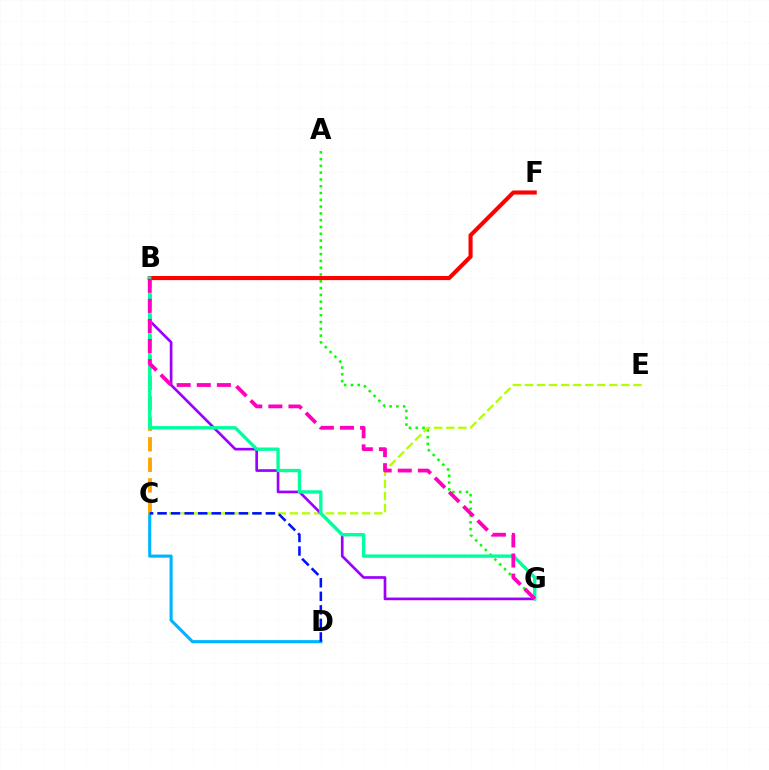{('C', 'D'): [{'color': '#00b5ff', 'line_style': 'solid', 'thickness': 2.24}, {'color': '#0010ff', 'line_style': 'dashed', 'thickness': 1.84}], ('A', 'G'): [{'color': '#08ff00', 'line_style': 'dotted', 'thickness': 1.85}], ('B', 'C'): [{'color': '#ffa500', 'line_style': 'dashed', 'thickness': 2.79}], ('C', 'E'): [{'color': '#b3ff00', 'line_style': 'dashed', 'thickness': 1.64}], ('B', 'G'): [{'color': '#9b00ff', 'line_style': 'solid', 'thickness': 1.93}, {'color': '#00ff9d', 'line_style': 'solid', 'thickness': 2.42}, {'color': '#ff00bd', 'line_style': 'dashed', 'thickness': 2.73}], ('B', 'F'): [{'color': '#ff0000', 'line_style': 'solid', 'thickness': 2.95}]}